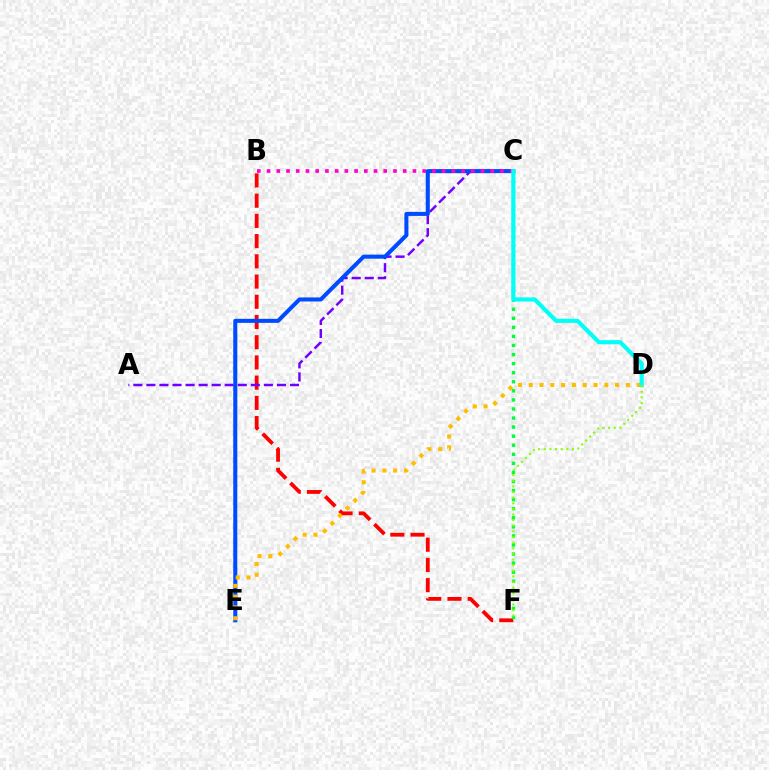{('B', 'F'): [{'color': '#ff0000', 'line_style': 'dashed', 'thickness': 2.75}], ('C', 'F'): [{'color': '#00ff39', 'line_style': 'dotted', 'thickness': 2.46}], ('A', 'C'): [{'color': '#7200ff', 'line_style': 'dashed', 'thickness': 1.77}], ('C', 'E'): [{'color': '#004bff', 'line_style': 'solid', 'thickness': 2.91}], ('B', 'C'): [{'color': '#ff00cf', 'line_style': 'dotted', 'thickness': 2.64}], ('D', 'E'): [{'color': '#ffbd00', 'line_style': 'dotted', 'thickness': 2.93}], ('C', 'D'): [{'color': '#00fff6', 'line_style': 'solid', 'thickness': 2.98}], ('D', 'F'): [{'color': '#84ff00', 'line_style': 'dotted', 'thickness': 1.53}]}